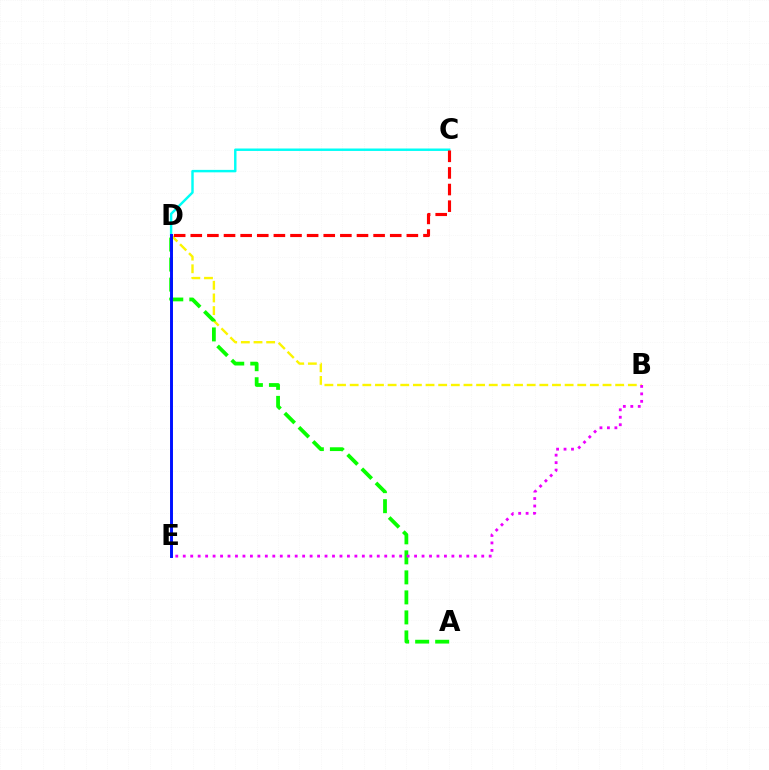{('B', 'D'): [{'color': '#fcf500', 'line_style': 'dashed', 'thickness': 1.72}], ('A', 'D'): [{'color': '#08ff00', 'line_style': 'dashed', 'thickness': 2.72}], ('C', 'D'): [{'color': '#00fff6', 'line_style': 'solid', 'thickness': 1.76}, {'color': '#ff0000', 'line_style': 'dashed', 'thickness': 2.26}], ('D', 'E'): [{'color': '#0010ff', 'line_style': 'solid', 'thickness': 2.12}], ('B', 'E'): [{'color': '#ee00ff', 'line_style': 'dotted', 'thickness': 2.03}]}